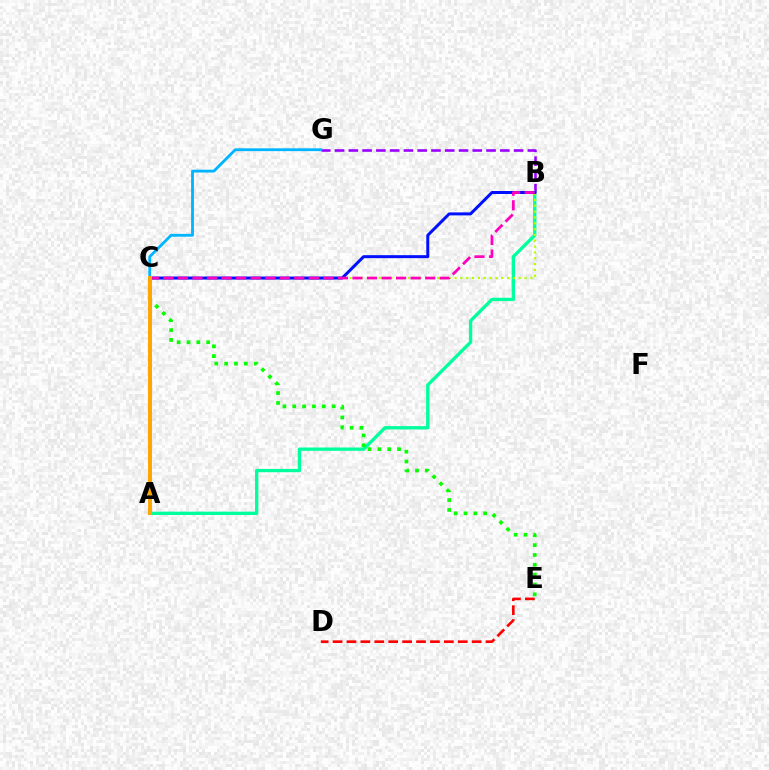{('B', 'G'): [{'color': '#9b00ff', 'line_style': 'dashed', 'thickness': 1.87}], ('A', 'B'): [{'color': '#00ff9d', 'line_style': 'solid', 'thickness': 2.39}], ('C', 'G'): [{'color': '#00b5ff', 'line_style': 'solid', 'thickness': 2.03}], ('B', 'C'): [{'color': '#b3ff00', 'line_style': 'dotted', 'thickness': 1.58}, {'color': '#0010ff', 'line_style': 'solid', 'thickness': 2.16}, {'color': '#ff00bd', 'line_style': 'dashed', 'thickness': 1.98}], ('C', 'E'): [{'color': '#08ff00', 'line_style': 'dotted', 'thickness': 2.67}], ('D', 'E'): [{'color': '#ff0000', 'line_style': 'dashed', 'thickness': 1.89}], ('A', 'C'): [{'color': '#ffa500', 'line_style': 'solid', 'thickness': 2.83}]}